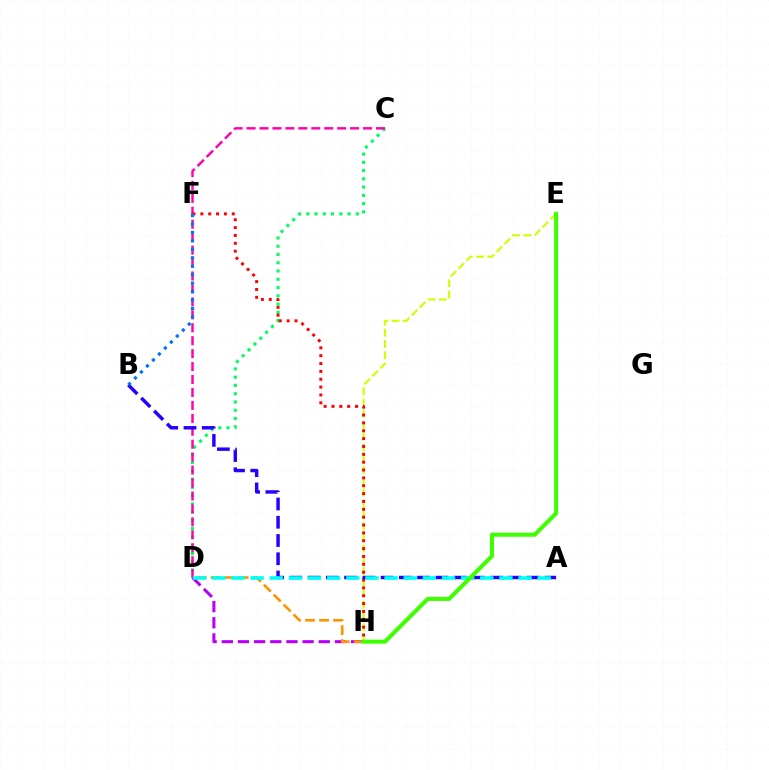{('C', 'D'): [{'color': '#00ff5c', 'line_style': 'dotted', 'thickness': 2.24}, {'color': '#ff00ac', 'line_style': 'dashed', 'thickness': 1.76}], ('D', 'H'): [{'color': '#b900ff', 'line_style': 'dashed', 'thickness': 2.2}, {'color': '#ff9400', 'line_style': 'dashed', 'thickness': 1.9}], ('E', 'H'): [{'color': '#d1ff00', 'line_style': 'dashed', 'thickness': 1.53}, {'color': '#3dff00', 'line_style': 'solid', 'thickness': 2.92}], ('F', 'H'): [{'color': '#ff0000', 'line_style': 'dotted', 'thickness': 2.13}], ('A', 'B'): [{'color': '#2500ff', 'line_style': 'dashed', 'thickness': 2.48}], ('B', 'F'): [{'color': '#0074ff', 'line_style': 'dotted', 'thickness': 2.3}], ('A', 'D'): [{'color': '#00fff6', 'line_style': 'dashed', 'thickness': 2.6}]}